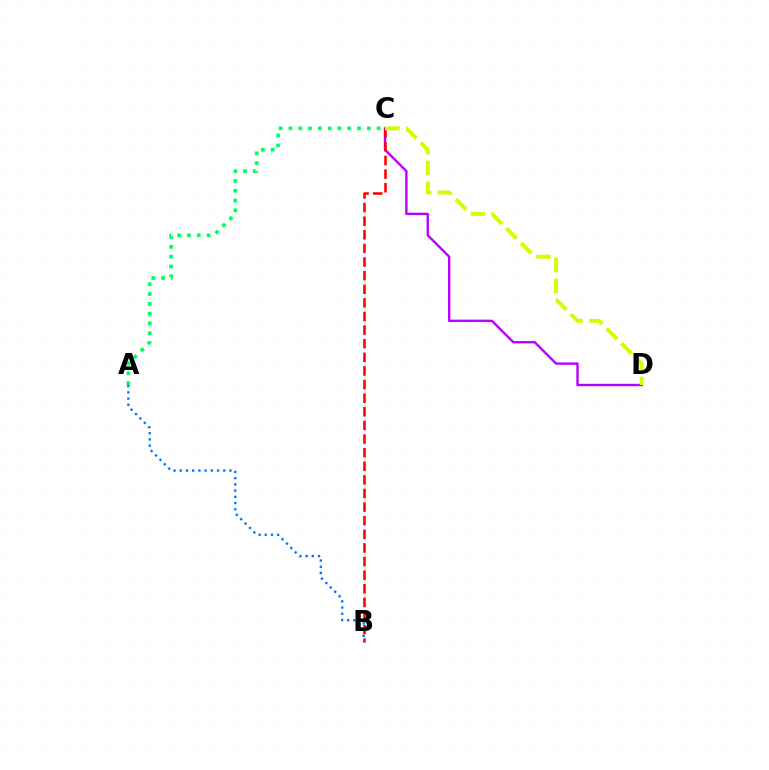{('C', 'D'): [{'color': '#b900ff', 'line_style': 'solid', 'thickness': 1.71}, {'color': '#d1ff00', 'line_style': 'dashed', 'thickness': 2.84}], ('B', 'C'): [{'color': '#ff0000', 'line_style': 'dashed', 'thickness': 1.85}], ('A', 'C'): [{'color': '#00ff5c', 'line_style': 'dotted', 'thickness': 2.66}], ('A', 'B'): [{'color': '#0074ff', 'line_style': 'dotted', 'thickness': 1.69}]}